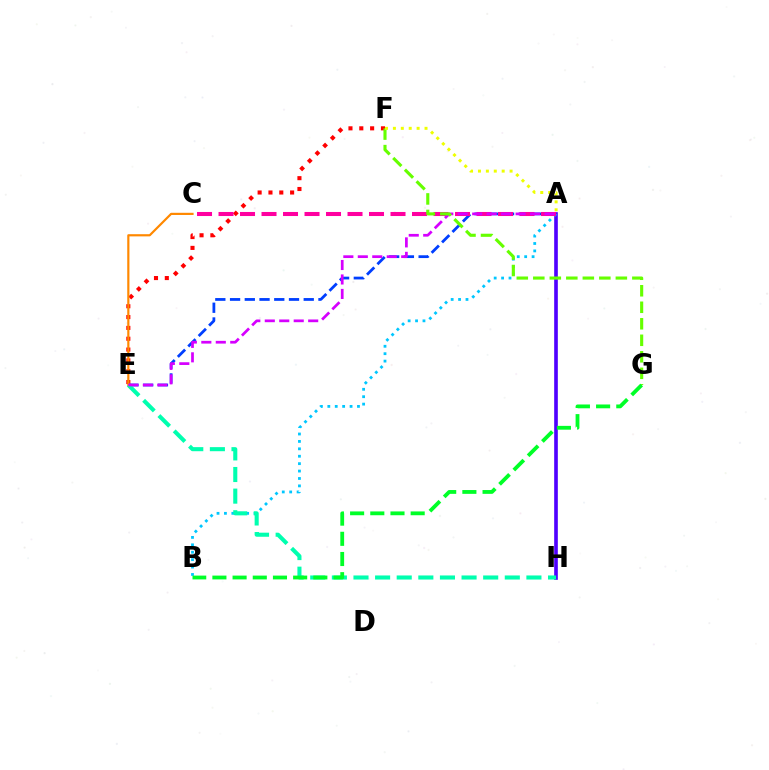{('E', 'F'): [{'color': '#ff0000', 'line_style': 'dotted', 'thickness': 2.94}], ('A', 'H'): [{'color': '#4f00ff', 'line_style': 'solid', 'thickness': 2.62}], ('A', 'E'): [{'color': '#003fff', 'line_style': 'dashed', 'thickness': 2.0}, {'color': '#d600ff', 'line_style': 'dashed', 'thickness': 1.97}], ('A', 'B'): [{'color': '#00c7ff', 'line_style': 'dotted', 'thickness': 2.01}], ('C', 'E'): [{'color': '#ff8800', 'line_style': 'solid', 'thickness': 1.57}], ('A', 'C'): [{'color': '#ff00a0', 'line_style': 'dashed', 'thickness': 2.92}], ('E', 'H'): [{'color': '#00ffaf', 'line_style': 'dashed', 'thickness': 2.94}], ('F', 'G'): [{'color': '#66ff00', 'line_style': 'dashed', 'thickness': 2.24}], ('A', 'F'): [{'color': '#eeff00', 'line_style': 'dotted', 'thickness': 2.15}], ('B', 'G'): [{'color': '#00ff27', 'line_style': 'dashed', 'thickness': 2.74}]}